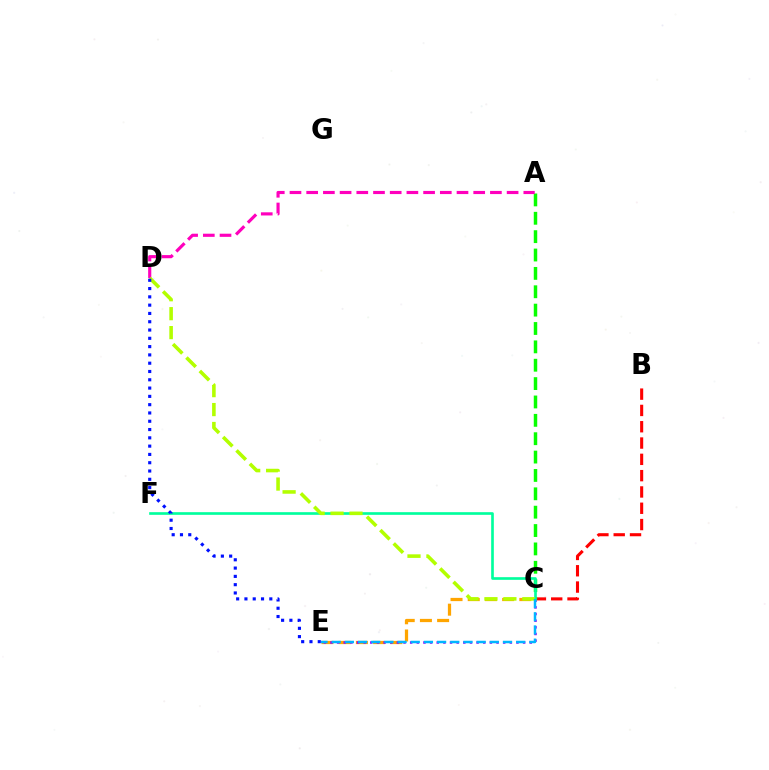{('B', 'C'): [{'color': '#ff0000', 'line_style': 'dashed', 'thickness': 2.21}], ('C', 'E'): [{'color': '#ffa500', 'line_style': 'dashed', 'thickness': 2.34}, {'color': '#9b00ff', 'line_style': 'dotted', 'thickness': 1.8}, {'color': '#00b5ff', 'line_style': 'dashed', 'thickness': 1.79}], ('A', 'C'): [{'color': '#08ff00', 'line_style': 'dashed', 'thickness': 2.5}], ('A', 'D'): [{'color': '#ff00bd', 'line_style': 'dashed', 'thickness': 2.27}], ('C', 'F'): [{'color': '#00ff9d', 'line_style': 'solid', 'thickness': 1.91}], ('C', 'D'): [{'color': '#b3ff00', 'line_style': 'dashed', 'thickness': 2.57}], ('D', 'E'): [{'color': '#0010ff', 'line_style': 'dotted', 'thickness': 2.25}]}